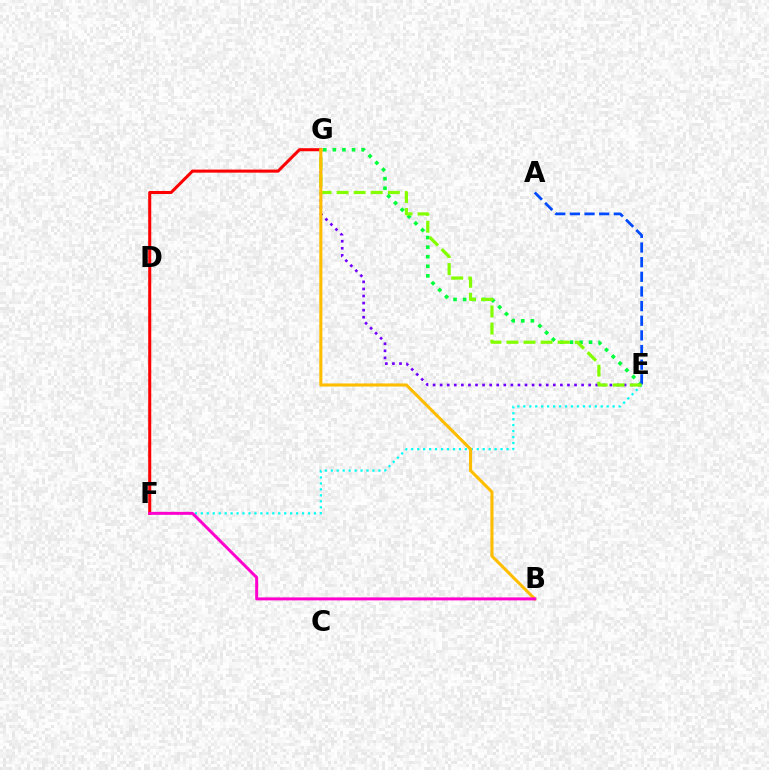{('E', 'G'): [{'color': '#7200ff', 'line_style': 'dotted', 'thickness': 1.92}, {'color': '#00ff39', 'line_style': 'dotted', 'thickness': 2.6}, {'color': '#84ff00', 'line_style': 'dashed', 'thickness': 2.32}], ('F', 'G'): [{'color': '#ff0000', 'line_style': 'solid', 'thickness': 2.2}], ('E', 'F'): [{'color': '#00fff6', 'line_style': 'dotted', 'thickness': 1.62}], ('A', 'E'): [{'color': '#004bff', 'line_style': 'dashed', 'thickness': 1.99}], ('B', 'G'): [{'color': '#ffbd00', 'line_style': 'solid', 'thickness': 2.22}], ('B', 'F'): [{'color': '#ff00cf', 'line_style': 'solid', 'thickness': 2.14}]}